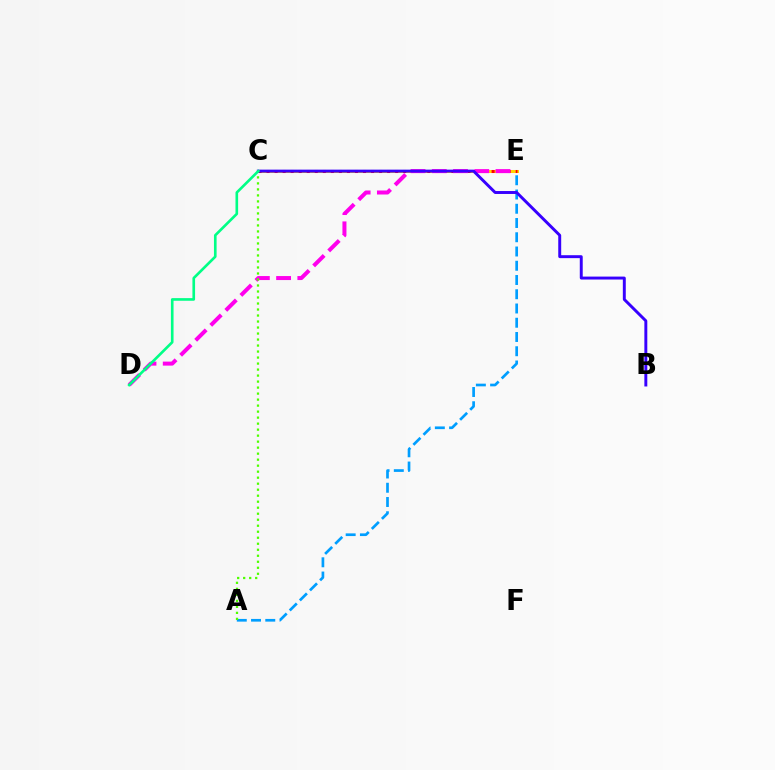{('C', 'E'): [{'color': '#ffd500', 'line_style': 'solid', 'thickness': 2.17}, {'color': '#ff0000', 'line_style': 'dotted', 'thickness': 2.18}], ('D', 'E'): [{'color': '#ff00ed', 'line_style': 'dashed', 'thickness': 2.88}], ('A', 'E'): [{'color': '#009eff', 'line_style': 'dashed', 'thickness': 1.94}], ('A', 'C'): [{'color': '#4fff00', 'line_style': 'dotted', 'thickness': 1.63}], ('B', 'C'): [{'color': '#3700ff', 'line_style': 'solid', 'thickness': 2.11}], ('C', 'D'): [{'color': '#00ff86', 'line_style': 'solid', 'thickness': 1.9}]}